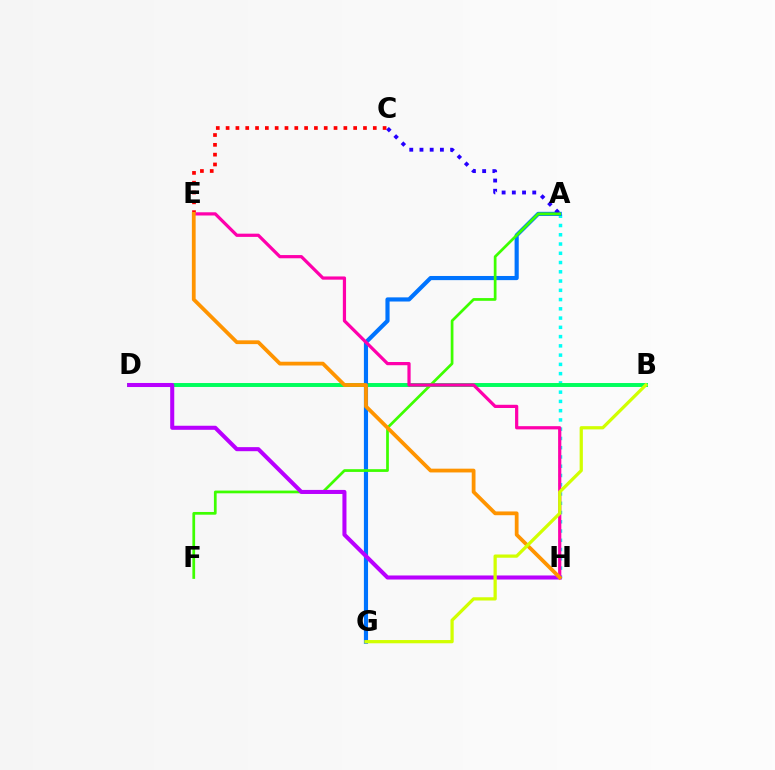{('C', 'E'): [{'color': '#ff0000', 'line_style': 'dotted', 'thickness': 2.67}], ('A', 'H'): [{'color': '#00fff6', 'line_style': 'dotted', 'thickness': 2.52}], ('B', 'D'): [{'color': '#00ff5c', 'line_style': 'solid', 'thickness': 2.83}], ('A', 'G'): [{'color': '#0074ff', 'line_style': 'solid', 'thickness': 2.99}], ('A', 'C'): [{'color': '#2500ff', 'line_style': 'dotted', 'thickness': 2.78}], ('A', 'F'): [{'color': '#3dff00', 'line_style': 'solid', 'thickness': 1.96}], ('E', 'H'): [{'color': '#ff00ac', 'line_style': 'solid', 'thickness': 2.32}, {'color': '#ff9400', 'line_style': 'solid', 'thickness': 2.72}], ('D', 'H'): [{'color': '#b900ff', 'line_style': 'solid', 'thickness': 2.92}], ('B', 'G'): [{'color': '#d1ff00', 'line_style': 'solid', 'thickness': 2.33}]}